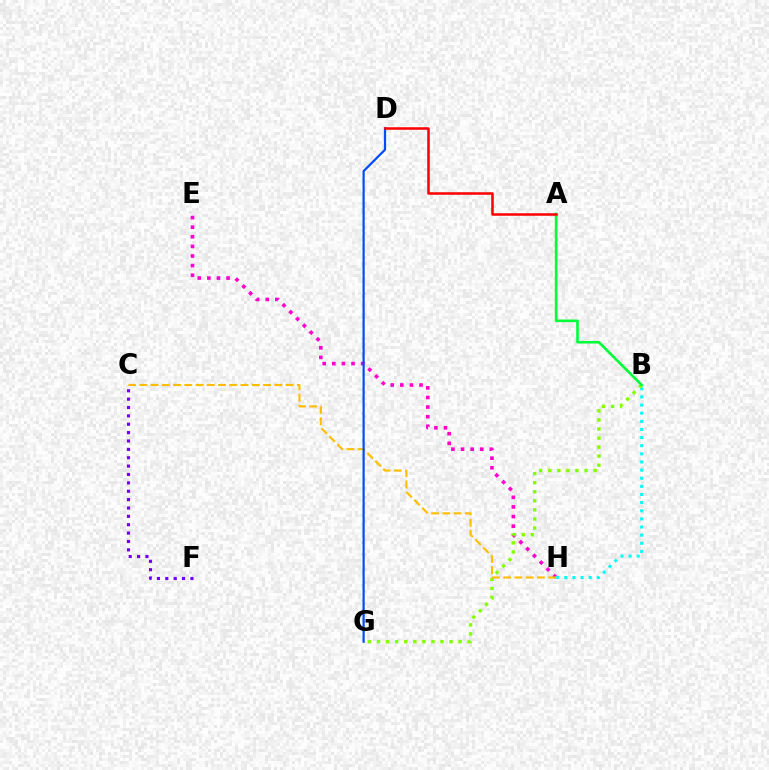{('E', 'H'): [{'color': '#ff00cf', 'line_style': 'dotted', 'thickness': 2.61}], ('B', 'H'): [{'color': '#00fff6', 'line_style': 'dotted', 'thickness': 2.21}], ('C', 'F'): [{'color': '#7200ff', 'line_style': 'dotted', 'thickness': 2.27}], ('B', 'G'): [{'color': '#84ff00', 'line_style': 'dotted', 'thickness': 2.46}], ('C', 'H'): [{'color': '#ffbd00', 'line_style': 'dashed', 'thickness': 1.53}], ('A', 'B'): [{'color': '#00ff39', 'line_style': 'solid', 'thickness': 1.89}], ('D', 'G'): [{'color': '#004bff', 'line_style': 'solid', 'thickness': 1.6}], ('A', 'D'): [{'color': '#ff0000', 'line_style': 'solid', 'thickness': 1.82}]}